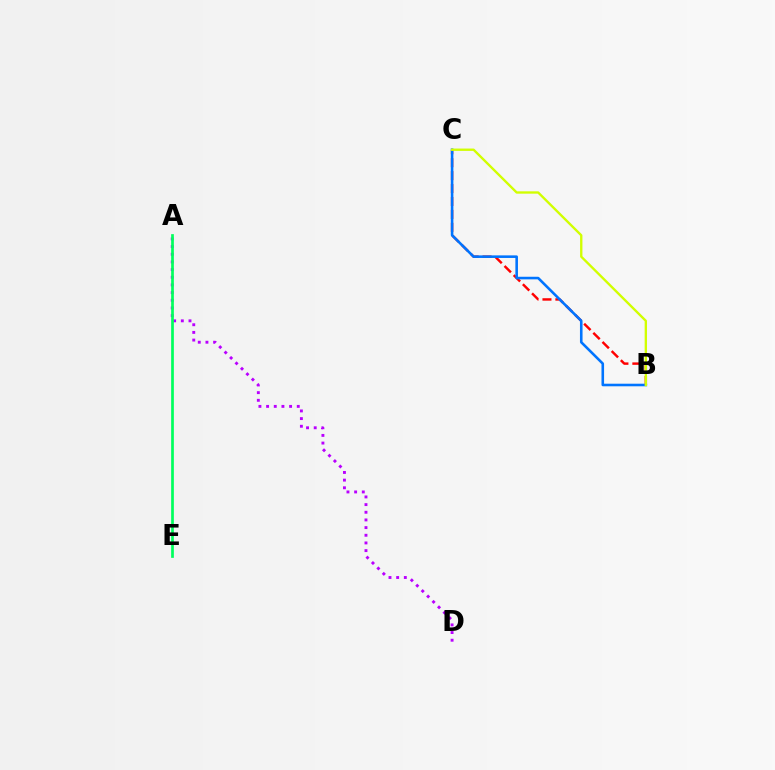{('B', 'C'): [{'color': '#ff0000', 'line_style': 'dashed', 'thickness': 1.76}, {'color': '#0074ff', 'line_style': 'solid', 'thickness': 1.86}, {'color': '#d1ff00', 'line_style': 'solid', 'thickness': 1.69}], ('A', 'D'): [{'color': '#b900ff', 'line_style': 'dotted', 'thickness': 2.08}], ('A', 'E'): [{'color': '#00ff5c', 'line_style': 'solid', 'thickness': 1.95}]}